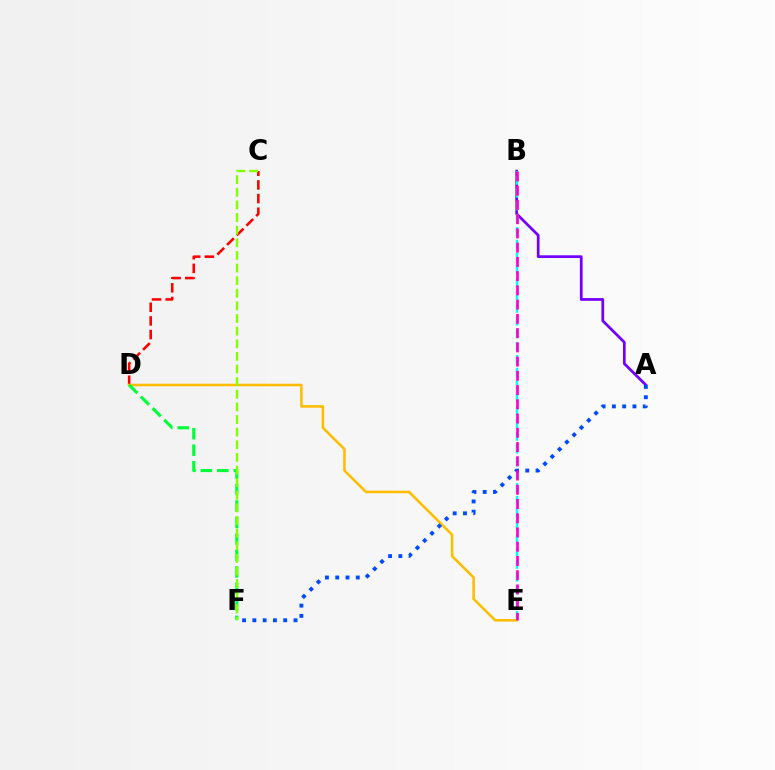{('A', 'B'): [{'color': '#7200ff', 'line_style': 'solid', 'thickness': 1.97}], ('C', 'D'): [{'color': '#ff0000', 'line_style': 'dashed', 'thickness': 1.86}], ('D', 'E'): [{'color': '#ffbd00', 'line_style': 'solid', 'thickness': 1.84}], ('D', 'F'): [{'color': '#00ff39', 'line_style': 'dashed', 'thickness': 2.24}], ('B', 'E'): [{'color': '#00fff6', 'line_style': 'dashed', 'thickness': 1.74}, {'color': '#ff00cf', 'line_style': 'dashed', 'thickness': 1.93}], ('C', 'F'): [{'color': '#84ff00', 'line_style': 'dashed', 'thickness': 1.71}], ('A', 'F'): [{'color': '#004bff', 'line_style': 'dotted', 'thickness': 2.79}]}